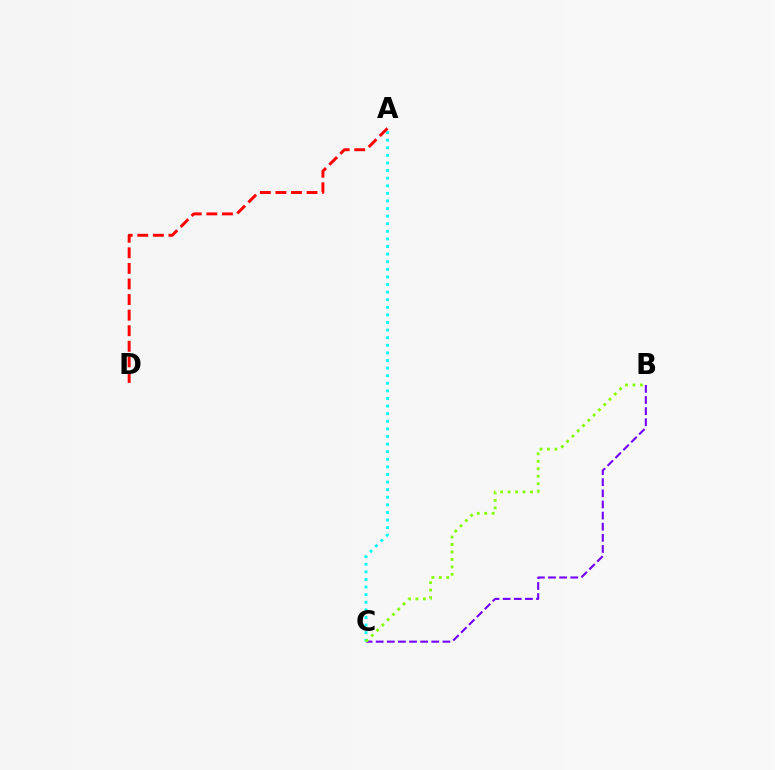{('B', 'C'): [{'color': '#7200ff', 'line_style': 'dashed', 'thickness': 1.51}, {'color': '#84ff00', 'line_style': 'dotted', 'thickness': 2.03}], ('A', 'C'): [{'color': '#00fff6', 'line_style': 'dotted', 'thickness': 2.06}], ('A', 'D'): [{'color': '#ff0000', 'line_style': 'dashed', 'thickness': 2.12}]}